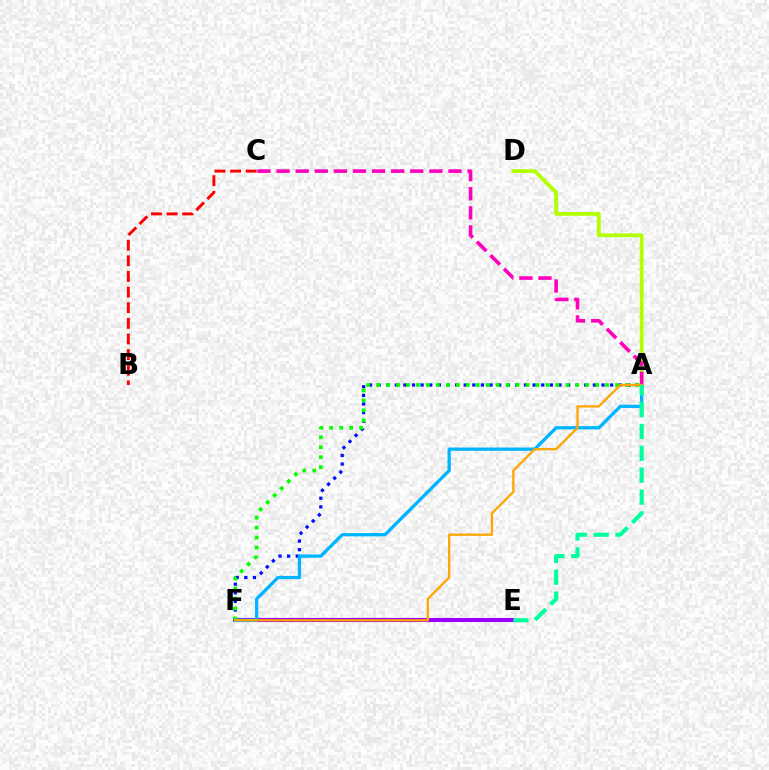{('B', 'C'): [{'color': '#ff0000', 'line_style': 'dashed', 'thickness': 2.12}], ('E', 'F'): [{'color': '#9b00ff', 'line_style': 'solid', 'thickness': 2.94}], ('A', 'F'): [{'color': '#0010ff', 'line_style': 'dotted', 'thickness': 2.34}, {'color': '#00b5ff', 'line_style': 'solid', 'thickness': 2.37}, {'color': '#08ff00', 'line_style': 'dotted', 'thickness': 2.71}, {'color': '#ffa500', 'line_style': 'solid', 'thickness': 1.64}], ('A', 'D'): [{'color': '#b3ff00', 'line_style': 'solid', 'thickness': 2.71}], ('A', 'C'): [{'color': '#ff00bd', 'line_style': 'dashed', 'thickness': 2.59}], ('A', 'E'): [{'color': '#00ff9d', 'line_style': 'dashed', 'thickness': 2.97}]}